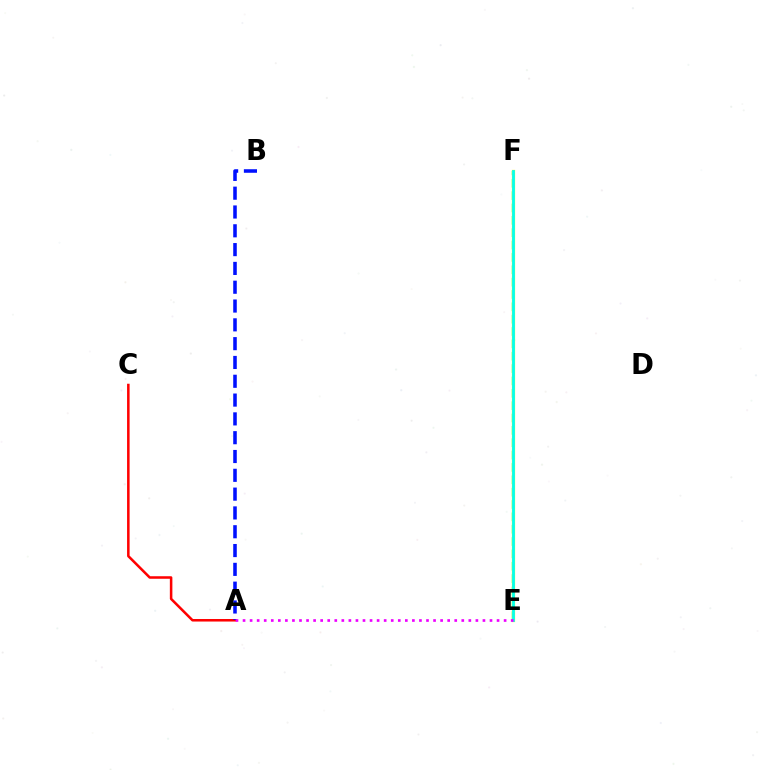{('E', 'F'): [{'color': '#08ff00', 'line_style': 'dashed', 'thickness': 1.68}, {'color': '#fcf500', 'line_style': 'solid', 'thickness': 2.31}, {'color': '#00fff6', 'line_style': 'solid', 'thickness': 1.97}], ('A', 'C'): [{'color': '#ff0000', 'line_style': 'solid', 'thickness': 1.82}], ('A', 'B'): [{'color': '#0010ff', 'line_style': 'dashed', 'thickness': 2.56}], ('A', 'E'): [{'color': '#ee00ff', 'line_style': 'dotted', 'thickness': 1.92}]}